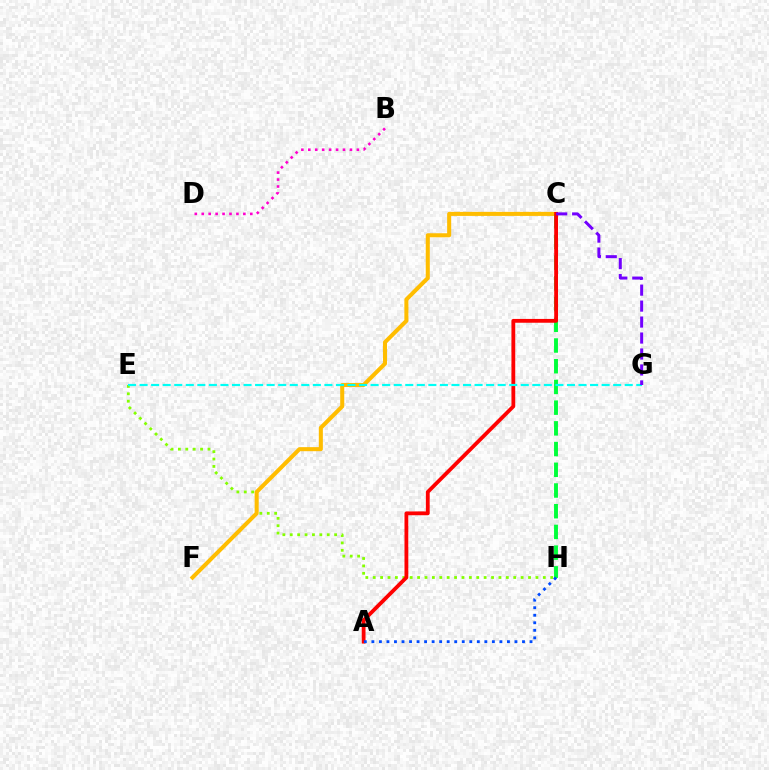{('B', 'D'): [{'color': '#ff00cf', 'line_style': 'dotted', 'thickness': 1.88}], ('E', 'H'): [{'color': '#84ff00', 'line_style': 'dotted', 'thickness': 2.01}], ('C', 'F'): [{'color': '#ffbd00', 'line_style': 'solid', 'thickness': 2.92}], ('C', 'H'): [{'color': '#00ff39', 'line_style': 'dashed', 'thickness': 2.81}], ('A', 'C'): [{'color': '#ff0000', 'line_style': 'solid', 'thickness': 2.74}], ('A', 'H'): [{'color': '#004bff', 'line_style': 'dotted', 'thickness': 2.05}], ('E', 'G'): [{'color': '#00fff6', 'line_style': 'dashed', 'thickness': 1.57}], ('C', 'G'): [{'color': '#7200ff', 'line_style': 'dashed', 'thickness': 2.17}]}